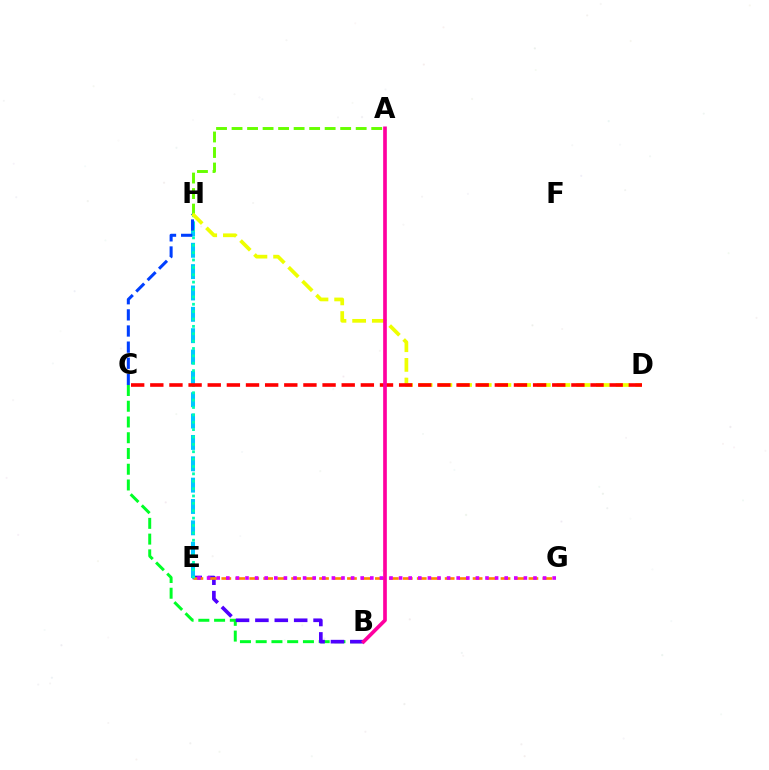{('A', 'H'): [{'color': '#66ff00', 'line_style': 'dashed', 'thickness': 2.11}], ('B', 'C'): [{'color': '#00ff27', 'line_style': 'dashed', 'thickness': 2.14}], ('B', 'E'): [{'color': '#4f00ff', 'line_style': 'dashed', 'thickness': 2.63}], ('E', 'G'): [{'color': '#ff8800', 'line_style': 'dashed', 'thickness': 1.9}, {'color': '#d600ff', 'line_style': 'dotted', 'thickness': 2.61}], ('E', 'H'): [{'color': '#00c7ff', 'line_style': 'dashed', 'thickness': 2.9}, {'color': '#00ffaf', 'line_style': 'dotted', 'thickness': 2.0}], ('C', 'H'): [{'color': '#003fff', 'line_style': 'dashed', 'thickness': 2.19}], ('D', 'H'): [{'color': '#eeff00', 'line_style': 'dashed', 'thickness': 2.68}], ('C', 'D'): [{'color': '#ff0000', 'line_style': 'dashed', 'thickness': 2.6}], ('A', 'B'): [{'color': '#ff00a0', 'line_style': 'solid', 'thickness': 2.64}]}